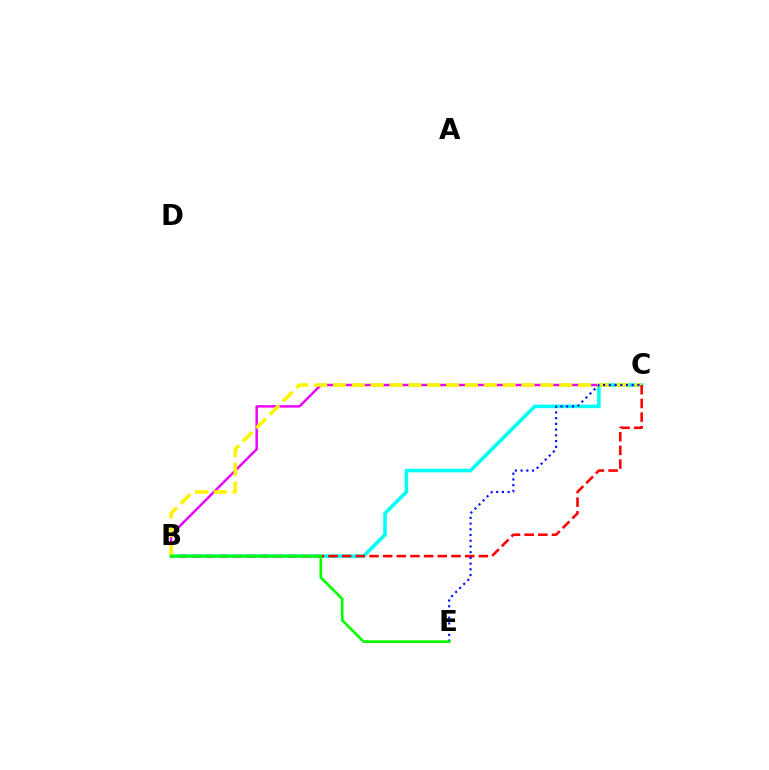{('B', 'C'): [{'color': '#ee00ff', 'line_style': 'solid', 'thickness': 1.76}, {'color': '#00fff6', 'line_style': 'solid', 'thickness': 2.56}, {'color': '#fcf500', 'line_style': 'dashed', 'thickness': 2.56}, {'color': '#ff0000', 'line_style': 'dashed', 'thickness': 1.86}], ('C', 'E'): [{'color': '#0010ff', 'line_style': 'dotted', 'thickness': 1.55}], ('B', 'E'): [{'color': '#08ff00', 'line_style': 'solid', 'thickness': 1.92}]}